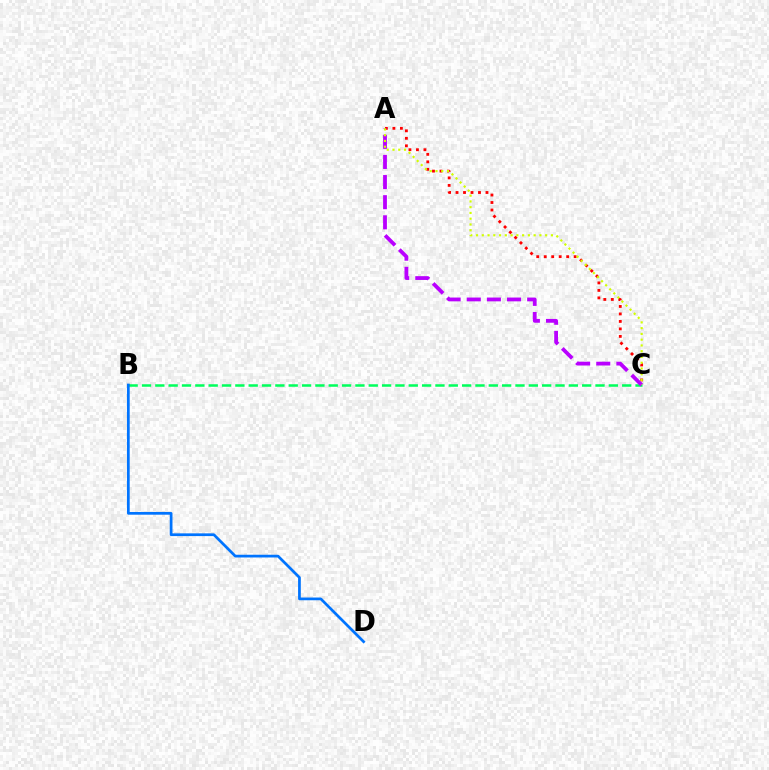{('A', 'C'): [{'color': '#ff0000', 'line_style': 'dotted', 'thickness': 2.03}, {'color': '#b900ff', 'line_style': 'dashed', 'thickness': 2.73}, {'color': '#d1ff00', 'line_style': 'dotted', 'thickness': 1.57}], ('B', 'C'): [{'color': '#00ff5c', 'line_style': 'dashed', 'thickness': 1.81}], ('B', 'D'): [{'color': '#0074ff', 'line_style': 'solid', 'thickness': 1.97}]}